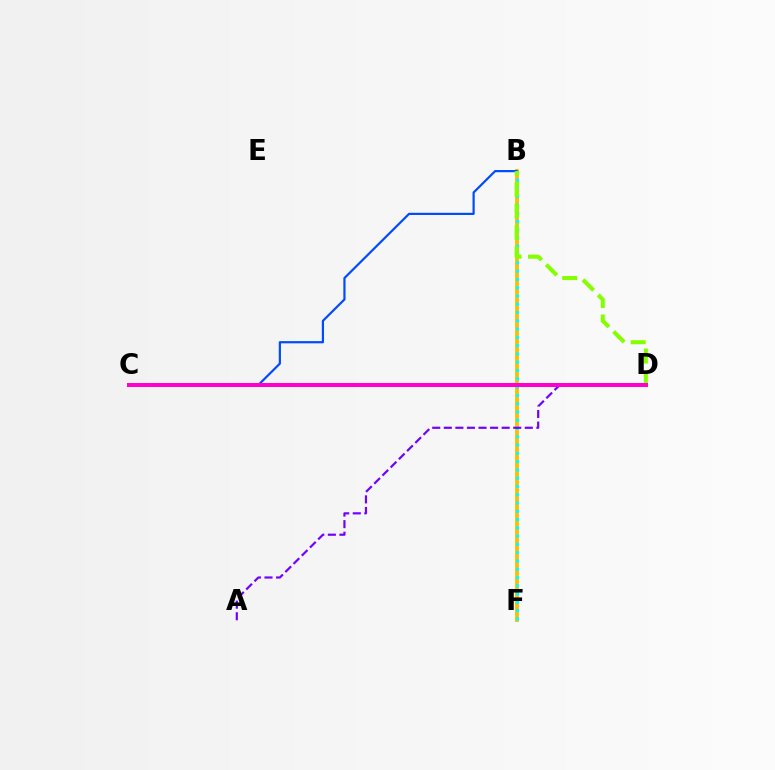{('B', 'F'): [{'color': '#ffbd00', 'line_style': 'solid', 'thickness': 2.77}, {'color': '#00fff6', 'line_style': 'dotted', 'thickness': 2.25}], ('B', 'C'): [{'color': '#004bff', 'line_style': 'solid', 'thickness': 1.58}], ('C', 'D'): [{'color': '#ff0000', 'line_style': 'solid', 'thickness': 2.86}, {'color': '#00ff39', 'line_style': 'dashed', 'thickness': 1.54}, {'color': '#ff00cf', 'line_style': 'solid', 'thickness': 2.88}], ('B', 'D'): [{'color': '#84ff00', 'line_style': 'dashed', 'thickness': 2.92}], ('A', 'D'): [{'color': '#7200ff', 'line_style': 'dashed', 'thickness': 1.57}]}